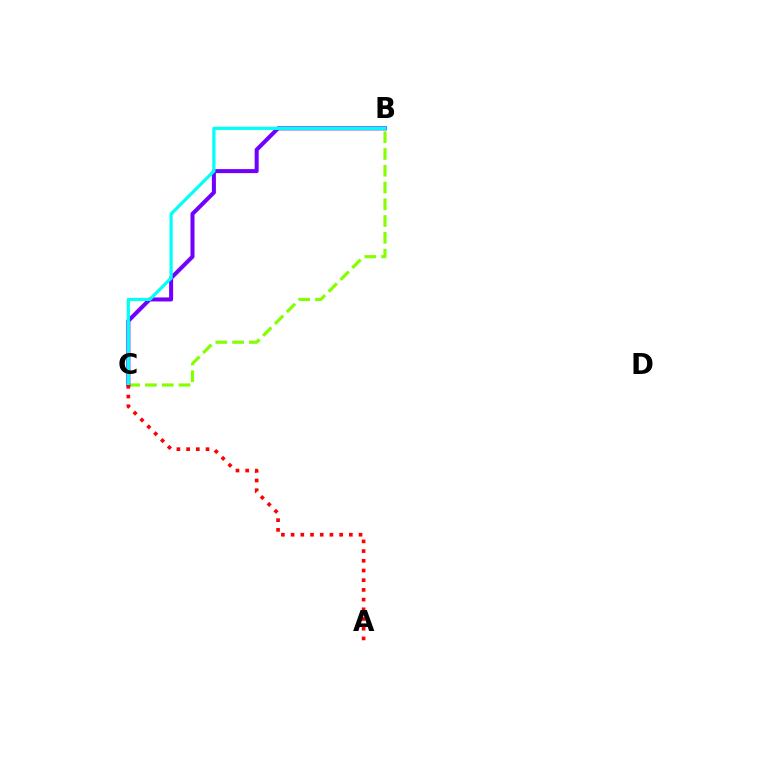{('B', 'C'): [{'color': '#84ff00', 'line_style': 'dashed', 'thickness': 2.28}, {'color': '#7200ff', 'line_style': 'solid', 'thickness': 2.9}, {'color': '#00fff6', 'line_style': 'solid', 'thickness': 2.32}], ('A', 'C'): [{'color': '#ff0000', 'line_style': 'dotted', 'thickness': 2.64}]}